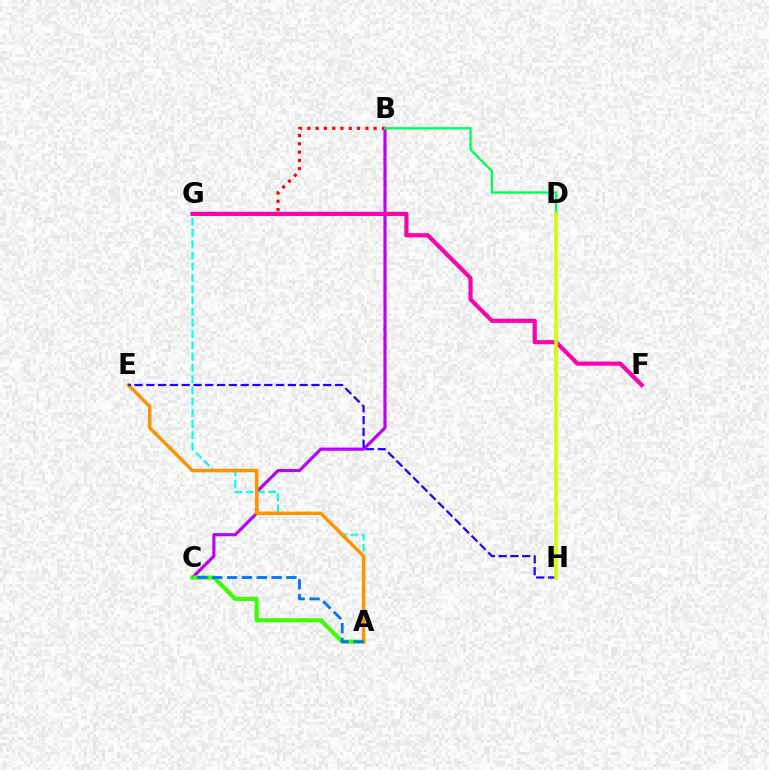{('B', 'C'): [{'color': '#b900ff', 'line_style': 'solid', 'thickness': 2.27}], ('A', 'C'): [{'color': '#3dff00', 'line_style': 'solid', 'thickness': 2.96}, {'color': '#0074ff', 'line_style': 'dashed', 'thickness': 2.01}], ('A', 'G'): [{'color': '#00fff6', 'line_style': 'dashed', 'thickness': 1.53}], ('B', 'G'): [{'color': '#ff0000', 'line_style': 'dotted', 'thickness': 2.25}], ('A', 'E'): [{'color': '#ff9400', 'line_style': 'solid', 'thickness': 2.49}], ('E', 'H'): [{'color': '#2500ff', 'line_style': 'dashed', 'thickness': 1.6}], ('F', 'G'): [{'color': '#ff00ac', 'line_style': 'solid', 'thickness': 2.99}], ('B', 'D'): [{'color': '#00ff5c', 'line_style': 'solid', 'thickness': 1.69}], ('D', 'H'): [{'color': '#d1ff00', 'line_style': 'solid', 'thickness': 2.55}]}